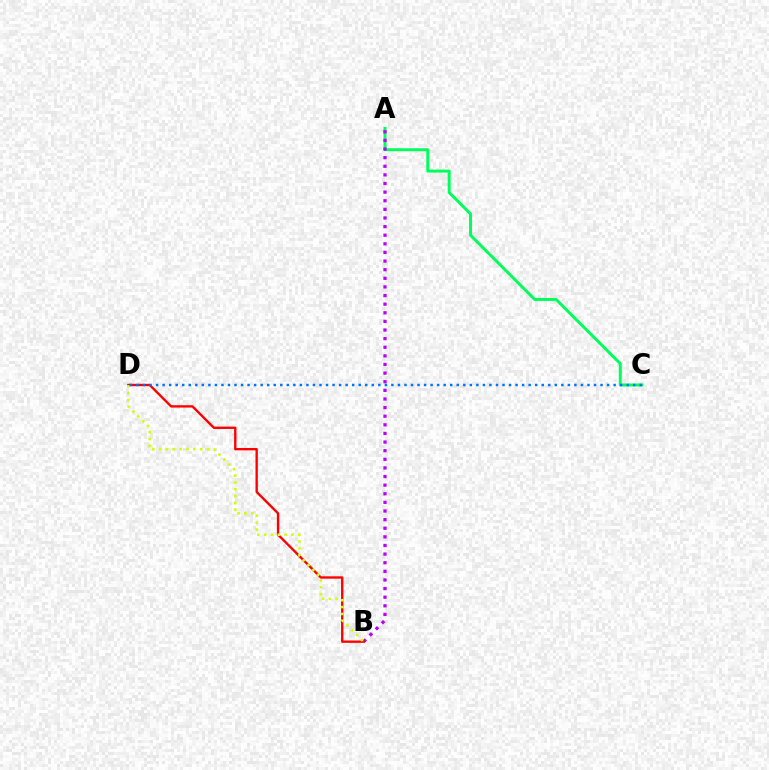{('A', 'C'): [{'color': '#00ff5c', 'line_style': 'solid', 'thickness': 2.15}], ('A', 'B'): [{'color': '#b900ff', 'line_style': 'dotted', 'thickness': 2.34}], ('B', 'D'): [{'color': '#ff0000', 'line_style': 'solid', 'thickness': 1.7}, {'color': '#d1ff00', 'line_style': 'dotted', 'thickness': 1.86}], ('C', 'D'): [{'color': '#0074ff', 'line_style': 'dotted', 'thickness': 1.78}]}